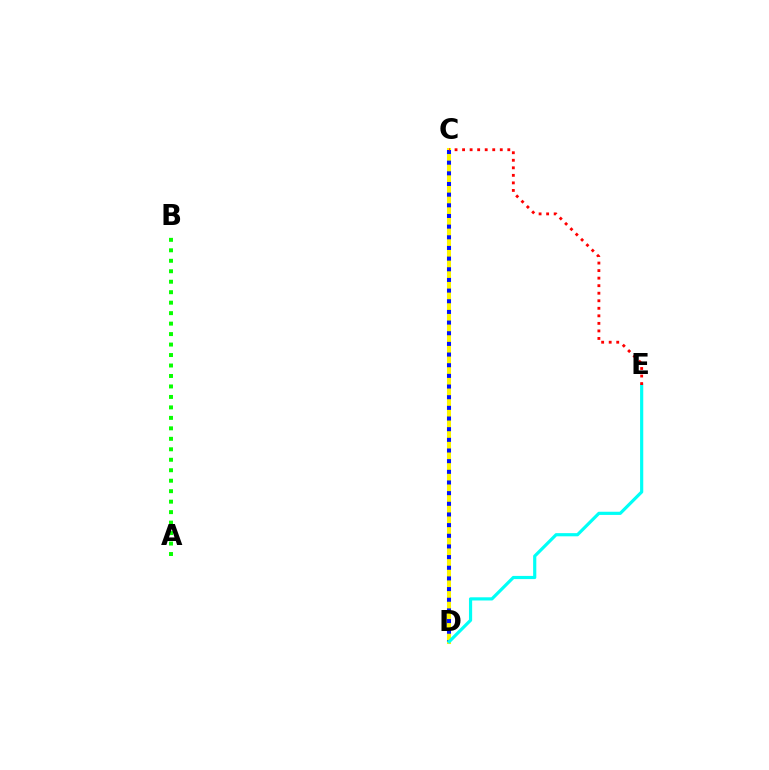{('C', 'D'): [{'color': '#ee00ff', 'line_style': 'dashed', 'thickness': 1.79}, {'color': '#fcf500', 'line_style': 'solid', 'thickness': 2.92}, {'color': '#0010ff', 'line_style': 'dotted', 'thickness': 2.9}], ('A', 'B'): [{'color': '#08ff00', 'line_style': 'dotted', 'thickness': 2.85}], ('D', 'E'): [{'color': '#00fff6', 'line_style': 'solid', 'thickness': 2.29}], ('C', 'E'): [{'color': '#ff0000', 'line_style': 'dotted', 'thickness': 2.05}]}